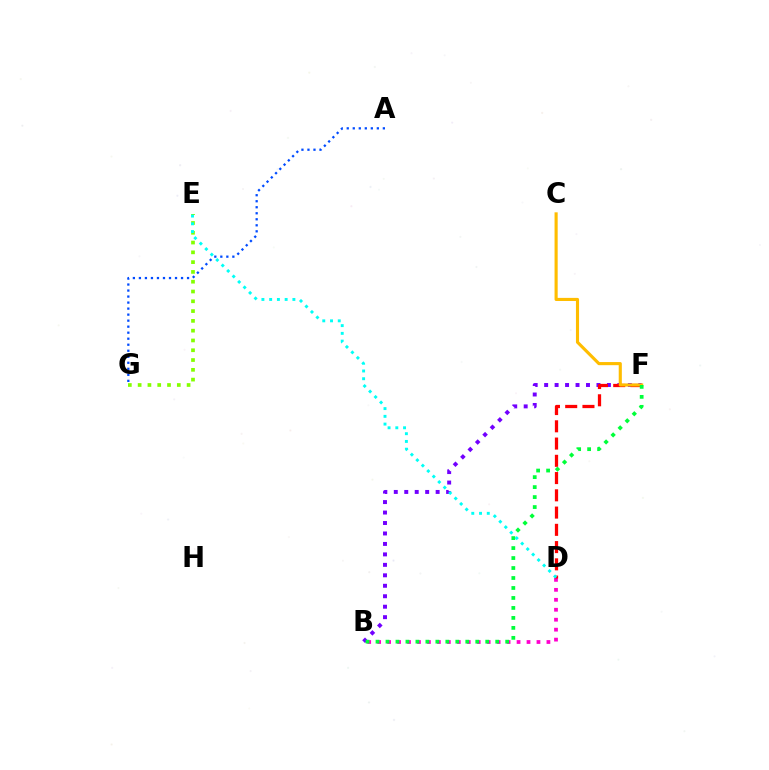{('E', 'G'): [{'color': '#84ff00', 'line_style': 'dotted', 'thickness': 2.66}], ('B', 'F'): [{'color': '#7200ff', 'line_style': 'dotted', 'thickness': 2.84}, {'color': '#00ff39', 'line_style': 'dotted', 'thickness': 2.71}], ('B', 'D'): [{'color': '#ff00cf', 'line_style': 'dotted', 'thickness': 2.71}], ('D', 'F'): [{'color': '#ff0000', 'line_style': 'dashed', 'thickness': 2.34}], ('C', 'F'): [{'color': '#ffbd00', 'line_style': 'solid', 'thickness': 2.24}], ('A', 'G'): [{'color': '#004bff', 'line_style': 'dotted', 'thickness': 1.64}], ('D', 'E'): [{'color': '#00fff6', 'line_style': 'dotted', 'thickness': 2.1}]}